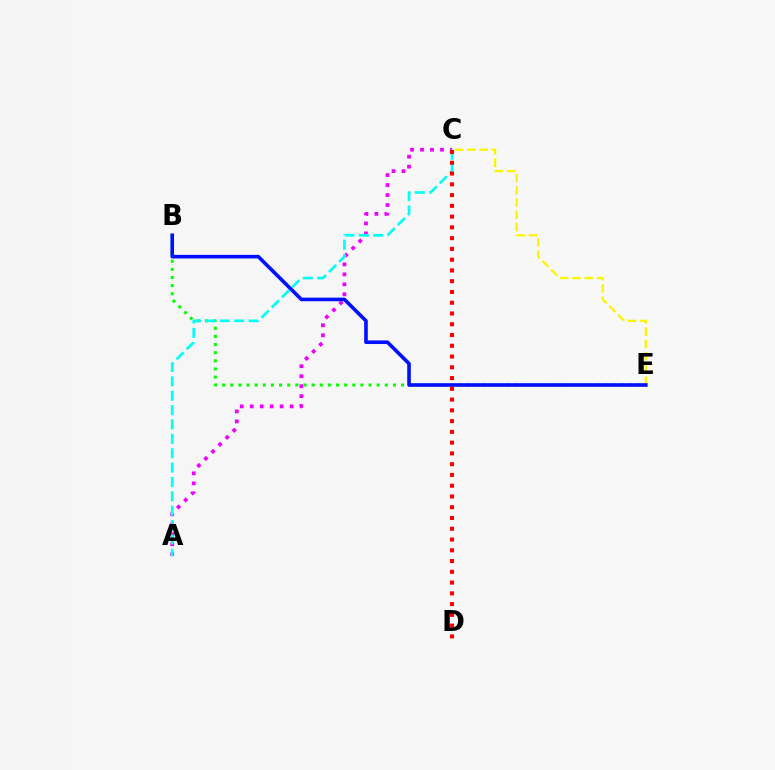{('A', 'C'): [{'color': '#ee00ff', 'line_style': 'dotted', 'thickness': 2.71}, {'color': '#00fff6', 'line_style': 'dashed', 'thickness': 1.95}], ('B', 'E'): [{'color': '#08ff00', 'line_style': 'dotted', 'thickness': 2.21}, {'color': '#0010ff', 'line_style': 'solid', 'thickness': 2.6}], ('C', 'E'): [{'color': '#fcf500', 'line_style': 'dashed', 'thickness': 1.67}], ('C', 'D'): [{'color': '#ff0000', 'line_style': 'dotted', 'thickness': 2.92}]}